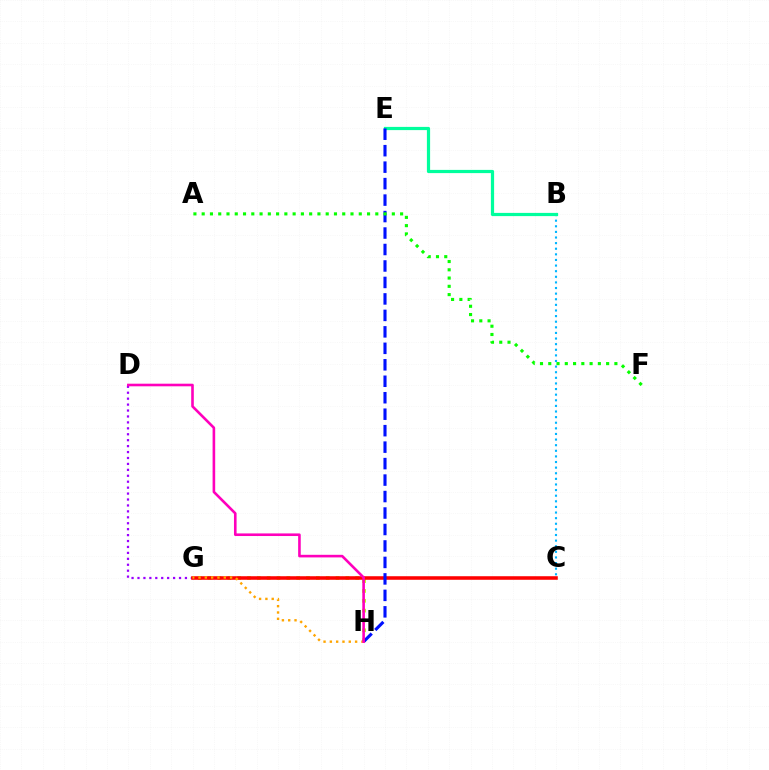{('D', 'G'): [{'color': '#9b00ff', 'line_style': 'dotted', 'thickness': 1.61}], ('G', 'H'): [{'color': '#b3ff00', 'line_style': 'dotted', 'thickness': 2.67}, {'color': '#ffa500', 'line_style': 'dotted', 'thickness': 1.72}], ('C', 'G'): [{'color': '#ff0000', 'line_style': 'solid', 'thickness': 2.56}], ('B', 'C'): [{'color': '#00b5ff', 'line_style': 'dotted', 'thickness': 1.53}], ('B', 'E'): [{'color': '#00ff9d', 'line_style': 'solid', 'thickness': 2.31}], ('E', 'H'): [{'color': '#0010ff', 'line_style': 'dashed', 'thickness': 2.24}], ('A', 'F'): [{'color': '#08ff00', 'line_style': 'dotted', 'thickness': 2.25}], ('D', 'H'): [{'color': '#ff00bd', 'line_style': 'solid', 'thickness': 1.88}]}